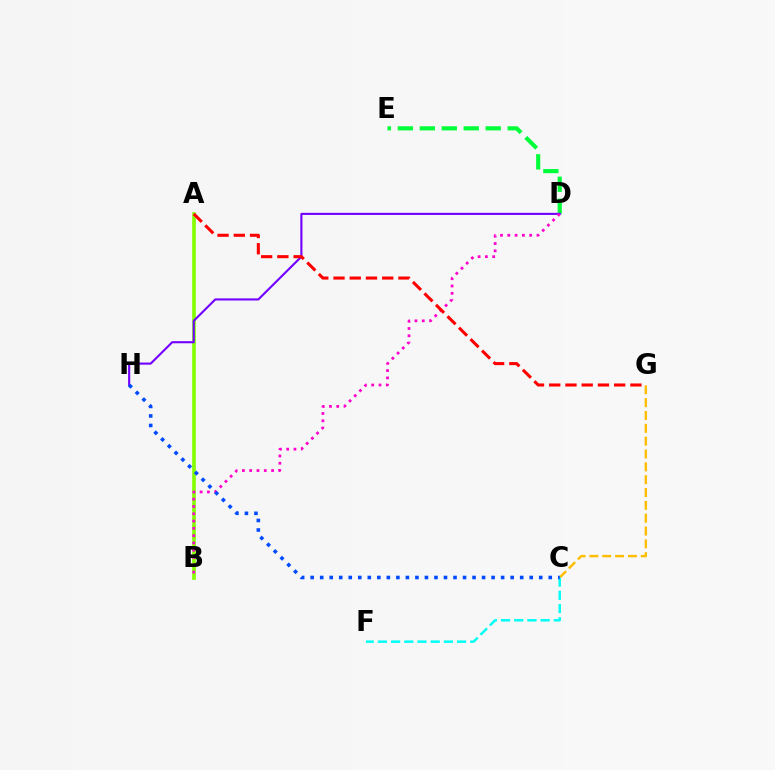{('A', 'B'): [{'color': '#84ff00', 'line_style': 'solid', 'thickness': 2.62}], ('D', 'E'): [{'color': '#00ff39', 'line_style': 'dashed', 'thickness': 2.98}], ('C', 'G'): [{'color': '#ffbd00', 'line_style': 'dashed', 'thickness': 1.74}], ('D', 'H'): [{'color': '#7200ff', 'line_style': 'solid', 'thickness': 1.52}], ('C', 'F'): [{'color': '#00fff6', 'line_style': 'dashed', 'thickness': 1.79}], ('B', 'D'): [{'color': '#ff00cf', 'line_style': 'dotted', 'thickness': 1.98}], ('C', 'H'): [{'color': '#004bff', 'line_style': 'dotted', 'thickness': 2.59}], ('A', 'G'): [{'color': '#ff0000', 'line_style': 'dashed', 'thickness': 2.21}]}